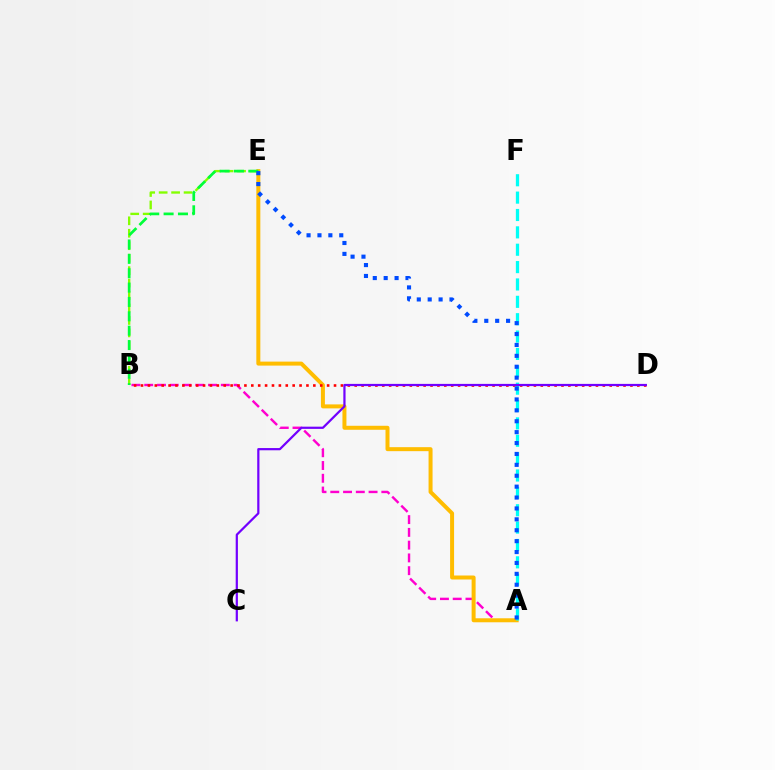{('A', 'B'): [{'color': '#ff00cf', 'line_style': 'dashed', 'thickness': 1.73}], ('A', 'E'): [{'color': '#ffbd00', 'line_style': 'solid', 'thickness': 2.87}, {'color': '#004bff', 'line_style': 'dotted', 'thickness': 2.96}], ('B', 'E'): [{'color': '#84ff00', 'line_style': 'dashed', 'thickness': 1.69}, {'color': '#00ff39', 'line_style': 'dashed', 'thickness': 1.95}], ('B', 'D'): [{'color': '#ff0000', 'line_style': 'dotted', 'thickness': 1.87}], ('A', 'F'): [{'color': '#00fff6', 'line_style': 'dashed', 'thickness': 2.36}], ('C', 'D'): [{'color': '#7200ff', 'line_style': 'solid', 'thickness': 1.6}]}